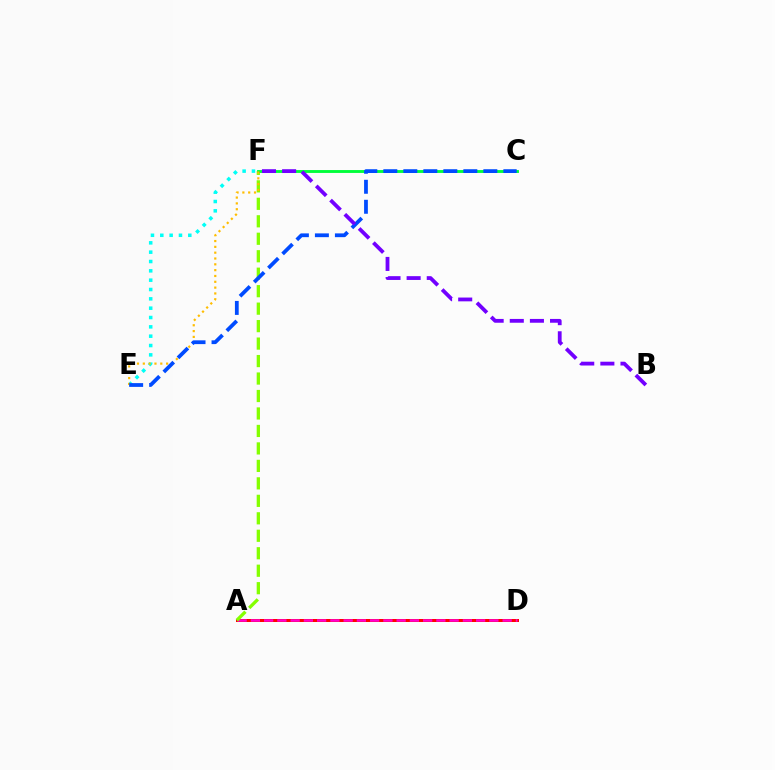{('A', 'D'): [{'color': '#ff0000', 'line_style': 'solid', 'thickness': 2.16}, {'color': '#ff00cf', 'line_style': 'dashed', 'thickness': 1.8}], ('E', 'F'): [{'color': '#00fff6', 'line_style': 'dotted', 'thickness': 2.54}, {'color': '#ffbd00', 'line_style': 'dotted', 'thickness': 1.58}], ('A', 'F'): [{'color': '#84ff00', 'line_style': 'dashed', 'thickness': 2.37}], ('C', 'F'): [{'color': '#00ff39', 'line_style': 'solid', 'thickness': 2.07}], ('C', 'E'): [{'color': '#004bff', 'line_style': 'dashed', 'thickness': 2.72}], ('B', 'F'): [{'color': '#7200ff', 'line_style': 'dashed', 'thickness': 2.73}]}